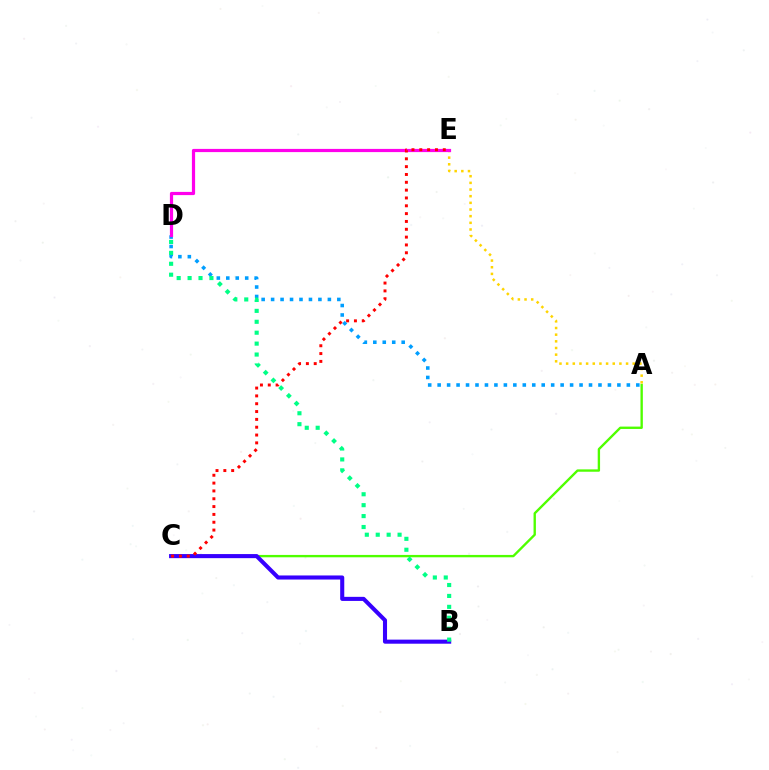{('A', 'C'): [{'color': '#4fff00', 'line_style': 'solid', 'thickness': 1.7}], ('B', 'C'): [{'color': '#3700ff', 'line_style': 'solid', 'thickness': 2.94}], ('A', 'E'): [{'color': '#ffd500', 'line_style': 'dotted', 'thickness': 1.81}], ('A', 'D'): [{'color': '#009eff', 'line_style': 'dotted', 'thickness': 2.57}], ('B', 'D'): [{'color': '#00ff86', 'line_style': 'dotted', 'thickness': 2.97}], ('D', 'E'): [{'color': '#ff00ed', 'line_style': 'solid', 'thickness': 2.31}], ('C', 'E'): [{'color': '#ff0000', 'line_style': 'dotted', 'thickness': 2.13}]}